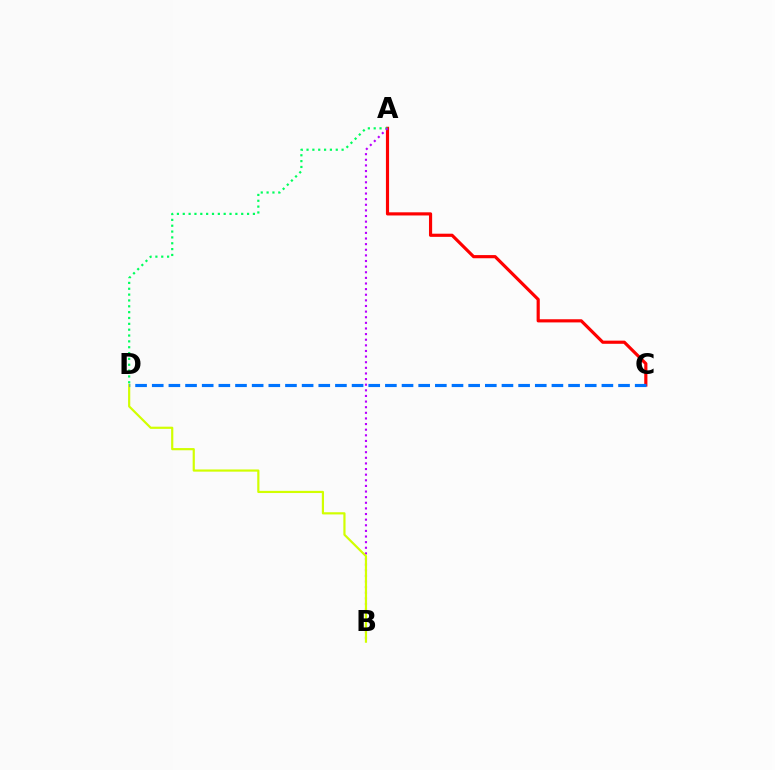{('A', 'C'): [{'color': '#ff0000', 'line_style': 'solid', 'thickness': 2.27}], ('A', 'D'): [{'color': '#00ff5c', 'line_style': 'dotted', 'thickness': 1.59}], ('A', 'B'): [{'color': '#b900ff', 'line_style': 'dotted', 'thickness': 1.53}], ('B', 'D'): [{'color': '#d1ff00', 'line_style': 'solid', 'thickness': 1.58}], ('C', 'D'): [{'color': '#0074ff', 'line_style': 'dashed', 'thickness': 2.26}]}